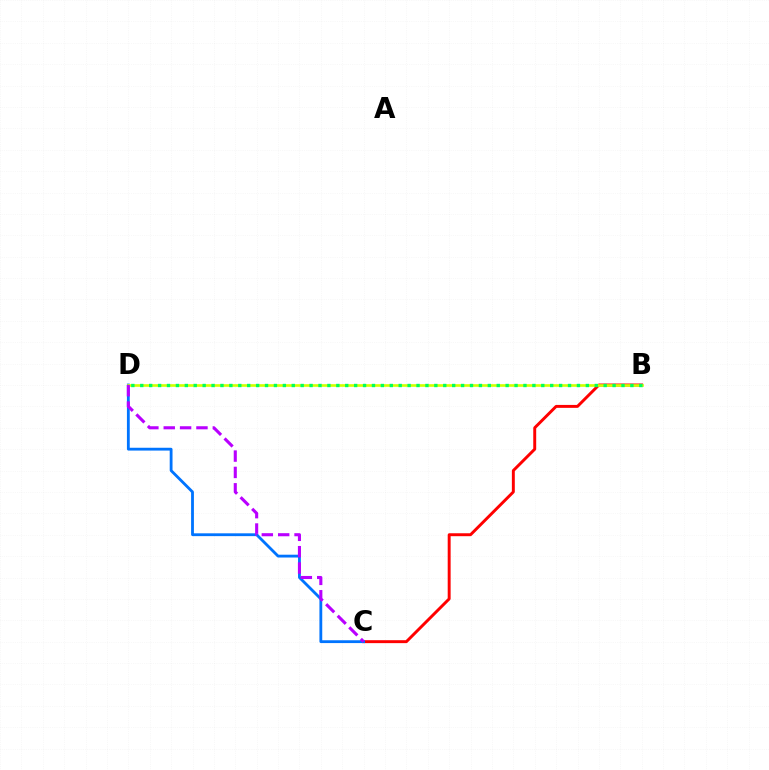{('B', 'C'): [{'color': '#ff0000', 'line_style': 'solid', 'thickness': 2.11}], ('C', 'D'): [{'color': '#0074ff', 'line_style': 'solid', 'thickness': 2.03}, {'color': '#b900ff', 'line_style': 'dashed', 'thickness': 2.22}], ('B', 'D'): [{'color': '#d1ff00', 'line_style': 'solid', 'thickness': 1.91}, {'color': '#00ff5c', 'line_style': 'dotted', 'thickness': 2.42}]}